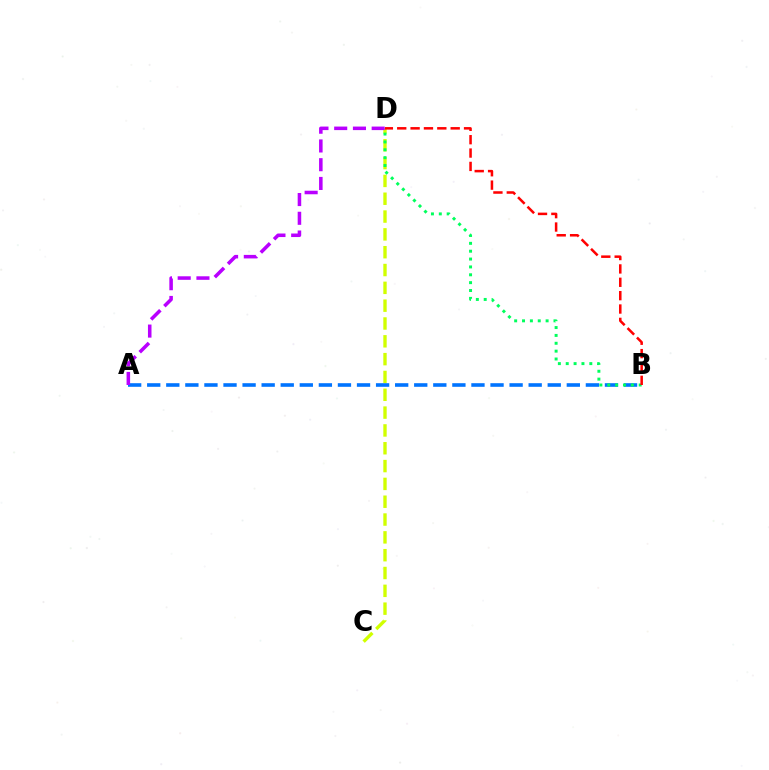{('C', 'D'): [{'color': '#d1ff00', 'line_style': 'dashed', 'thickness': 2.42}], ('A', 'B'): [{'color': '#0074ff', 'line_style': 'dashed', 'thickness': 2.59}], ('B', 'D'): [{'color': '#00ff5c', 'line_style': 'dotted', 'thickness': 2.14}, {'color': '#ff0000', 'line_style': 'dashed', 'thickness': 1.82}], ('A', 'D'): [{'color': '#b900ff', 'line_style': 'dashed', 'thickness': 2.55}]}